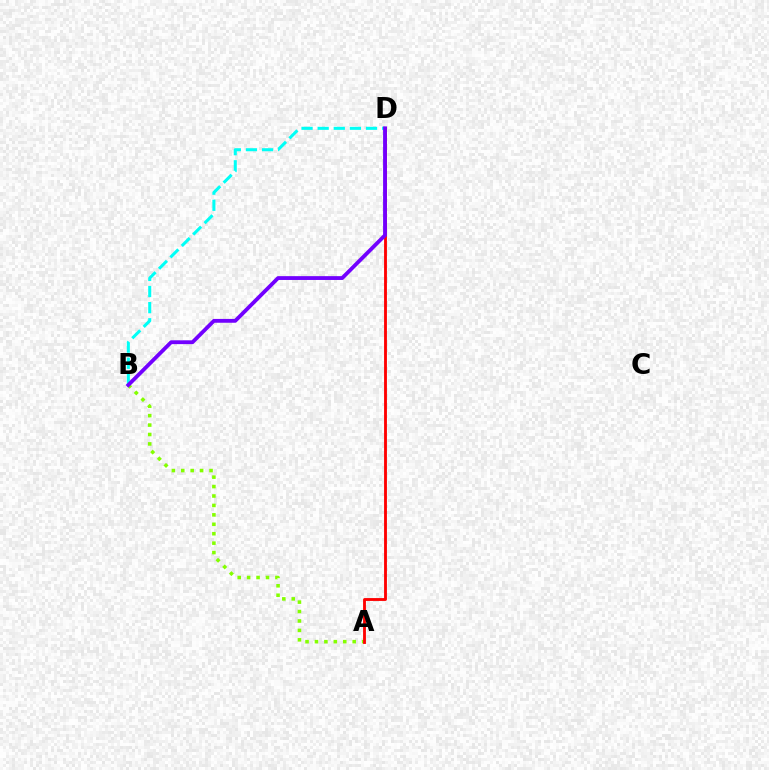{('B', 'D'): [{'color': '#00fff6', 'line_style': 'dashed', 'thickness': 2.19}, {'color': '#7200ff', 'line_style': 'solid', 'thickness': 2.75}], ('A', 'B'): [{'color': '#84ff00', 'line_style': 'dotted', 'thickness': 2.56}], ('A', 'D'): [{'color': '#ff0000', 'line_style': 'solid', 'thickness': 2.05}]}